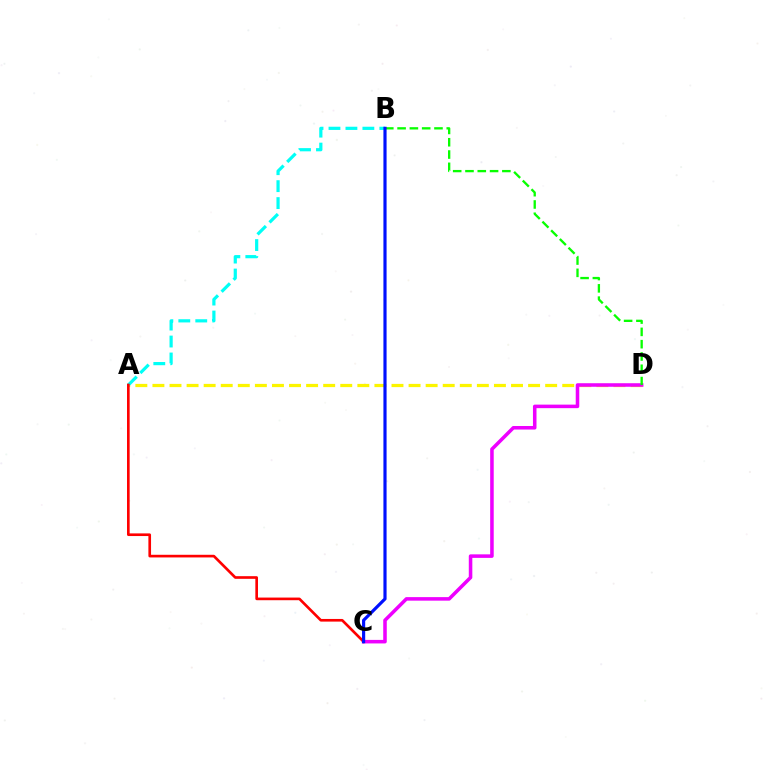{('A', 'D'): [{'color': '#fcf500', 'line_style': 'dashed', 'thickness': 2.32}], ('A', 'B'): [{'color': '#00fff6', 'line_style': 'dashed', 'thickness': 2.3}], ('A', 'C'): [{'color': '#ff0000', 'line_style': 'solid', 'thickness': 1.91}], ('C', 'D'): [{'color': '#ee00ff', 'line_style': 'solid', 'thickness': 2.55}], ('B', 'D'): [{'color': '#08ff00', 'line_style': 'dashed', 'thickness': 1.67}], ('B', 'C'): [{'color': '#0010ff', 'line_style': 'solid', 'thickness': 2.28}]}